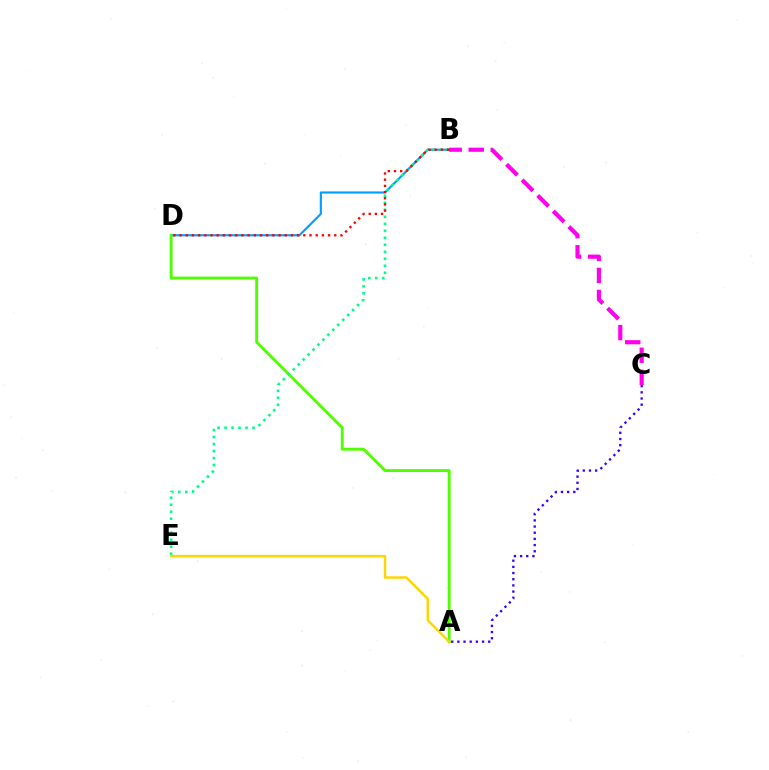{('B', 'D'): [{'color': '#009eff', 'line_style': 'solid', 'thickness': 1.53}, {'color': '#ff0000', 'line_style': 'dotted', 'thickness': 1.68}], ('A', 'D'): [{'color': '#4fff00', 'line_style': 'solid', 'thickness': 2.08}], ('B', 'E'): [{'color': '#00ff86', 'line_style': 'dotted', 'thickness': 1.9}], ('A', 'E'): [{'color': '#ffd500', 'line_style': 'solid', 'thickness': 1.76}], ('A', 'C'): [{'color': '#3700ff', 'line_style': 'dotted', 'thickness': 1.68}], ('B', 'C'): [{'color': '#ff00ed', 'line_style': 'dashed', 'thickness': 2.99}]}